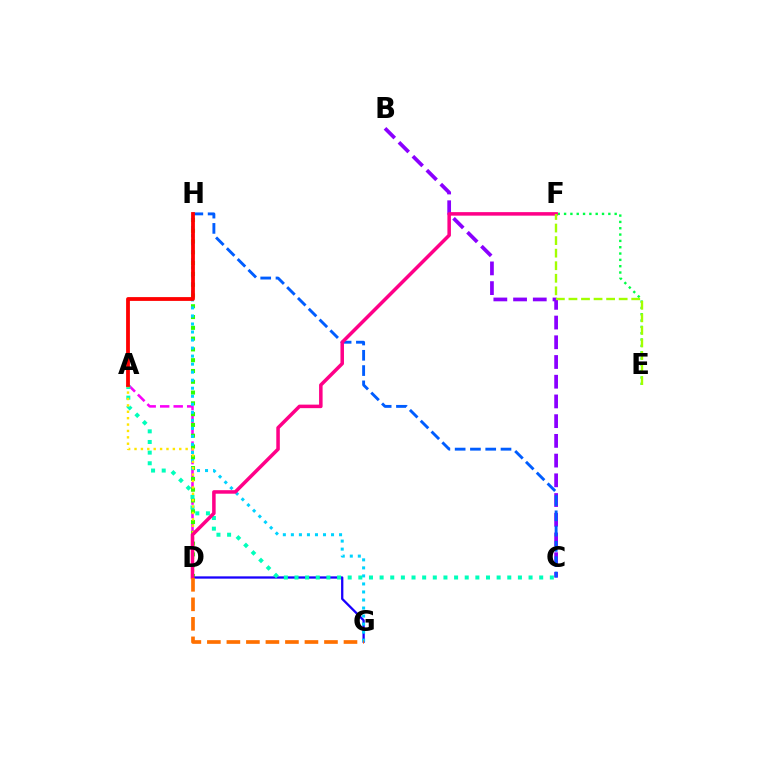{('B', 'C'): [{'color': '#8a00ff', 'line_style': 'dashed', 'thickness': 2.68}], ('A', 'D'): [{'color': '#fa00f9', 'line_style': 'dashed', 'thickness': 1.83}, {'color': '#ffe600', 'line_style': 'dotted', 'thickness': 1.74}], ('D', 'H'): [{'color': '#31ff00', 'line_style': 'dotted', 'thickness': 2.93}], ('D', 'G'): [{'color': '#1900ff', 'line_style': 'solid', 'thickness': 1.65}, {'color': '#ff7000', 'line_style': 'dashed', 'thickness': 2.65}], ('G', 'H'): [{'color': '#00d3ff', 'line_style': 'dotted', 'thickness': 2.18}], ('A', 'C'): [{'color': '#00ffbb', 'line_style': 'dotted', 'thickness': 2.89}], ('C', 'H'): [{'color': '#005dff', 'line_style': 'dashed', 'thickness': 2.08}], ('E', 'F'): [{'color': '#00ff45', 'line_style': 'dotted', 'thickness': 1.72}, {'color': '#a2ff00', 'line_style': 'dashed', 'thickness': 1.71}], ('A', 'H'): [{'color': '#ff0000', 'line_style': 'solid', 'thickness': 2.74}], ('D', 'F'): [{'color': '#ff0088', 'line_style': 'solid', 'thickness': 2.53}]}